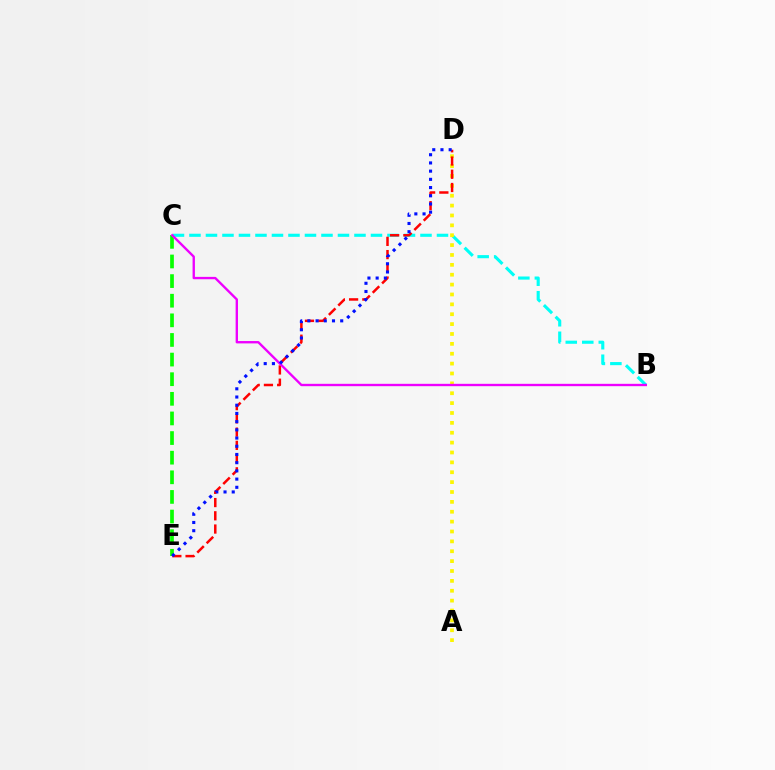{('B', 'C'): [{'color': '#00fff6', 'line_style': 'dashed', 'thickness': 2.24}, {'color': '#ee00ff', 'line_style': 'solid', 'thickness': 1.7}], ('C', 'E'): [{'color': '#08ff00', 'line_style': 'dashed', 'thickness': 2.67}], ('A', 'D'): [{'color': '#fcf500', 'line_style': 'dotted', 'thickness': 2.68}], ('D', 'E'): [{'color': '#ff0000', 'line_style': 'dashed', 'thickness': 1.8}, {'color': '#0010ff', 'line_style': 'dotted', 'thickness': 2.23}]}